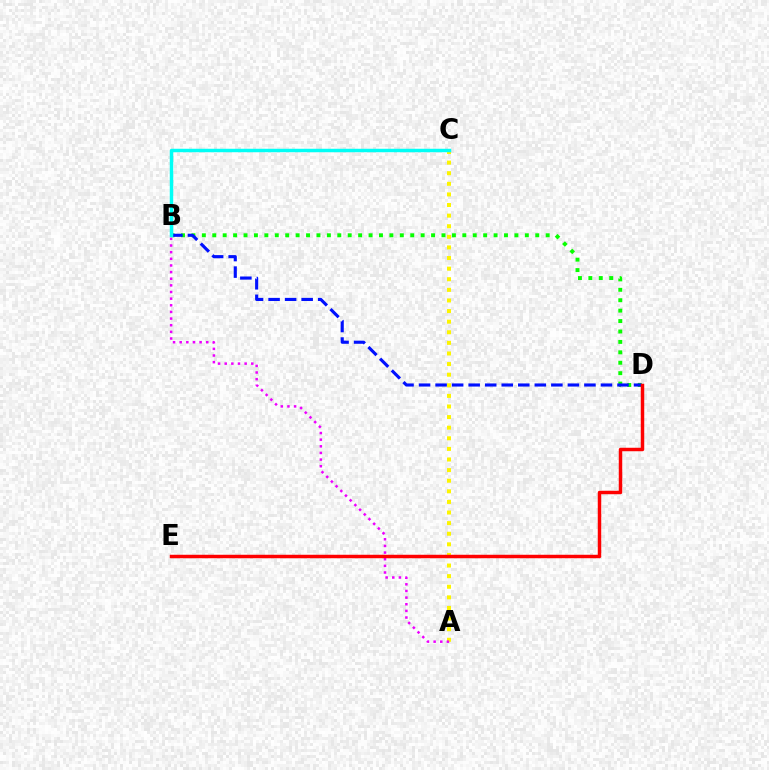{('B', 'D'): [{'color': '#08ff00', 'line_style': 'dotted', 'thickness': 2.83}, {'color': '#0010ff', 'line_style': 'dashed', 'thickness': 2.25}], ('A', 'C'): [{'color': '#fcf500', 'line_style': 'dotted', 'thickness': 2.88}], ('A', 'B'): [{'color': '#ee00ff', 'line_style': 'dotted', 'thickness': 1.8}], ('B', 'C'): [{'color': '#00fff6', 'line_style': 'solid', 'thickness': 2.49}], ('D', 'E'): [{'color': '#ff0000', 'line_style': 'solid', 'thickness': 2.5}]}